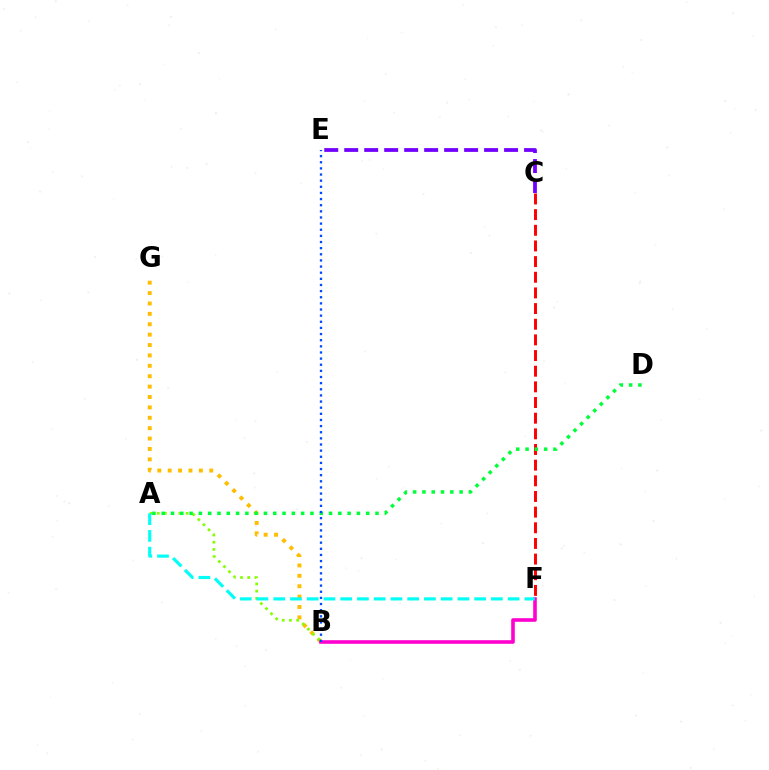{('B', 'G'): [{'color': '#ffbd00', 'line_style': 'dotted', 'thickness': 2.82}], ('A', 'B'): [{'color': '#84ff00', 'line_style': 'dotted', 'thickness': 1.96}], ('C', 'F'): [{'color': '#ff0000', 'line_style': 'dashed', 'thickness': 2.13}], ('A', 'D'): [{'color': '#00ff39', 'line_style': 'dotted', 'thickness': 2.53}], ('C', 'E'): [{'color': '#7200ff', 'line_style': 'dashed', 'thickness': 2.71}], ('B', 'F'): [{'color': '#ff00cf', 'line_style': 'solid', 'thickness': 2.59}], ('A', 'F'): [{'color': '#00fff6', 'line_style': 'dashed', 'thickness': 2.27}], ('B', 'E'): [{'color': '#004bff', 'line_style': 'dotted', 'thickness': 1.67}]}